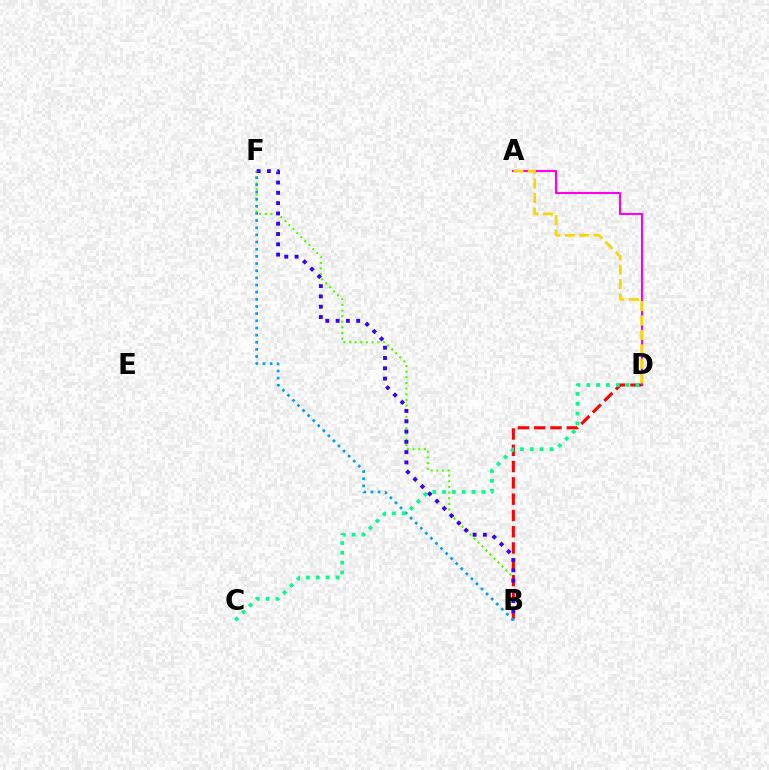{('B', 'F'): [{'color': '#4fff00', 'line_style': 'dotted', 'thickness': 1.53}, {'color': '#3700ff', 'line_style': 'dotted', 'thickness': 2.8}, {'color': '#009eff', 'line_style': 'dotted', 'thickness': 1.94}], ('A', 'D'): [{'color': '#ff00ed', 'line_style': 'solid', 'thickness': 1.53}, {'color': '#ffd500', 'line_style': 'dashed', 'thickness': 1.96}], ('B', 'D'): [{'color': '#ff0000', 'line_style': 'dashed', 'thickness': 2.21}], ('C', 'D'): [{'color': '#00ff86', 'line_style': 'dotted', 'thickness': 2.67}]}